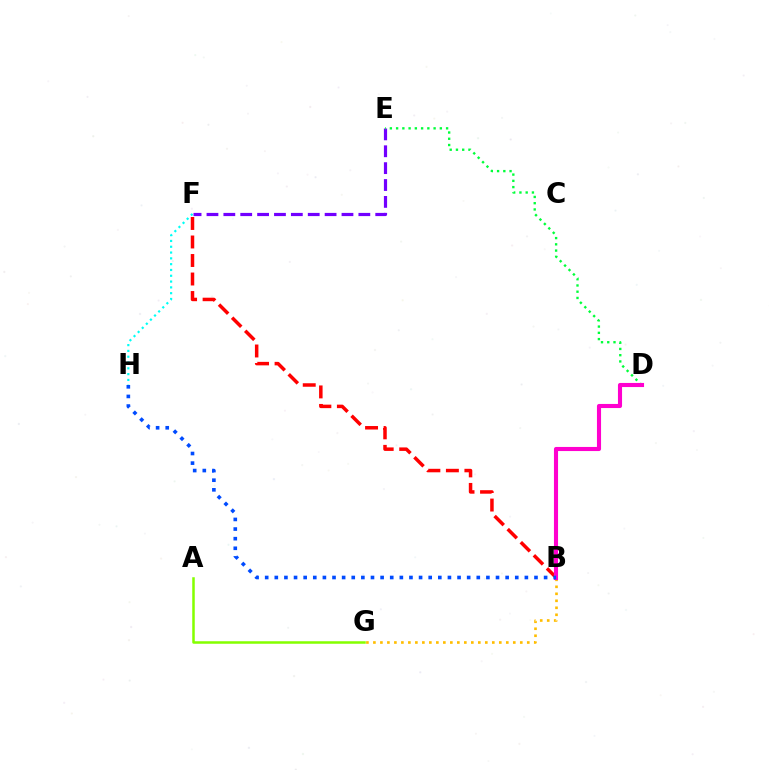{('E', 'F'): [{'color': '#7200ff', 'line_style': 'dashed', 'thickness': 2.29}], ('B', 'F'): [{'color': '#ff0000', 'line_style': 'dashed', 'thickness': 2.52}], ('B', 'G'): [{'color': '#ffbd00', 'line_style': 'dotted', 'thickness': 1.9}], ('F', 'H'): [{'color': '#00fff6', 'line_style': 'dotted', 'thickness': 1.58}], ('D', 'E'): [{'color': '#00ff39', 'line_style': 'dotted', 'thickness': 1.7}], ('B', 'D'): [{'color': '#ff00cf', 'line_style': 'solid', 'thickness': 2.95}], ('B', 'H'): [{'color': '#004bff', 'line_style': 'dotted', 'thickness': 2.61}], ('A', 'G'): [{'color': '#84ff00', 'line_style': 'solid', 'thickness': 1.81}]}